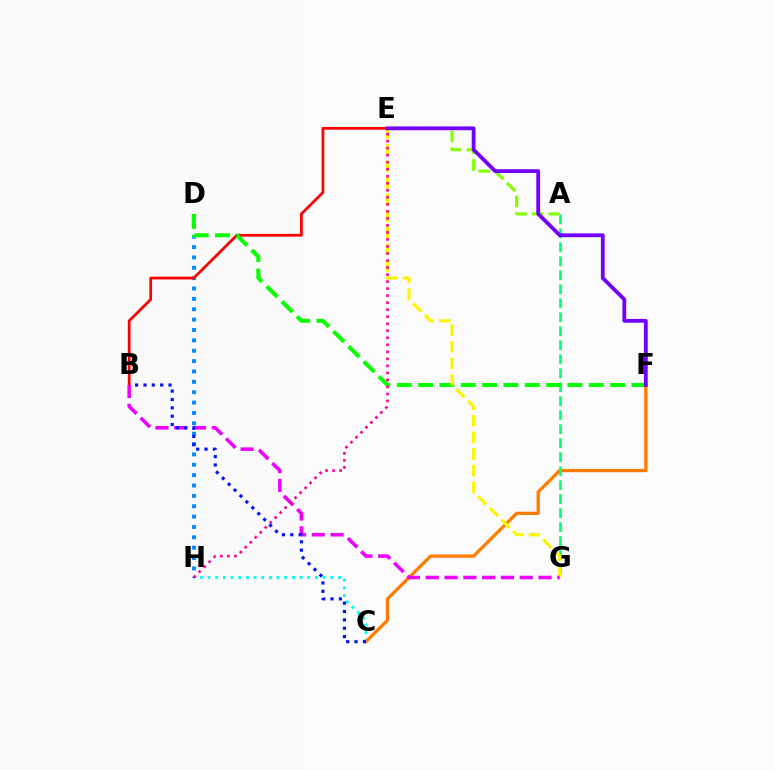{('D', 'H'): [{'color': '#008cff', 'line_style': 'dotted', 'thickness': 2.82}], ('C', 'H'): [{'color': '#00fff6', 'line_style': 'dotted', 'thickness': 2.08}], ('C', 'F'): [{'color': '#ff7c00', 'line_style': 'solid', 'thickness': 2.35}], ('A', 'G'): [{'color': '#00ff74', 'line_style': 'dashed', 'thickness': 1.9}], ('A', 'E'): [{'color': '#84ff00', 'line_style': 'dashed', 'thickness': 2.27}], ('B', 'E'): [{'color': '#ff0000', 'line_style': 'solid', 'thickness': 1.97}], ('D', 'F'): [{'color': '#08ff00', 'line_style': 'dashed', 'thickness': 2.9}], ('E', 'G'): [{'color': '#fcf500', 'line_style': 'dashed', 'thickness': 2.26}], ('B', 'G'): [{'color': '#ee00ff', 'line_style': 'dashed', 'thickness': 2.55}], ('E', 'H'): [{'color': '#ff0094', 'line_style': 'dotted', 'thickness': 1.91}], ('B', 'C'): [{'color': '#0010ff', 'line_style': 'dotted', 'thickness': 2.27}], ('E', 'F'): [{'color': '#7200ff', 'line_style': 'solid', 'thickness': 2.73}]}